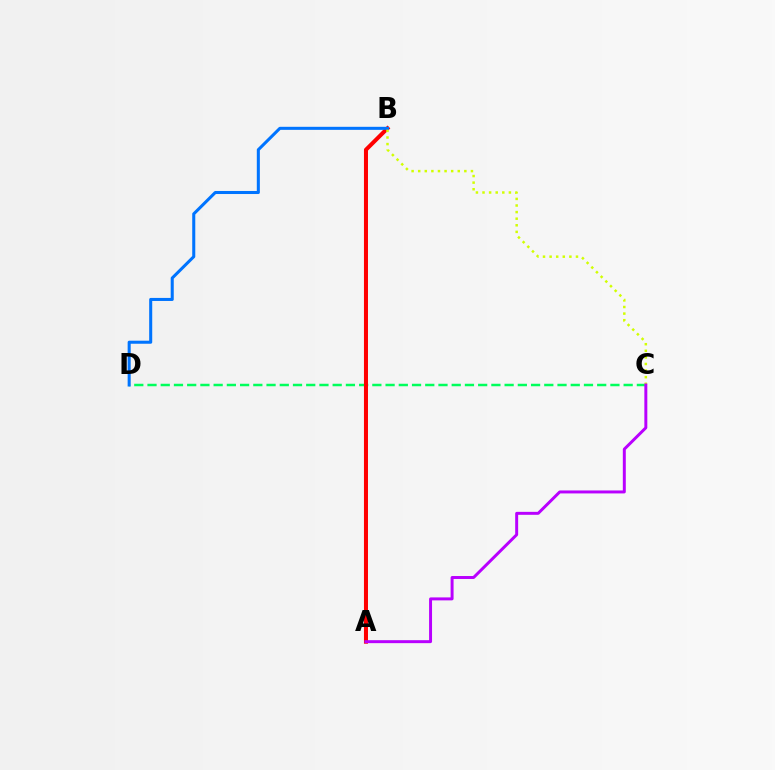{('C', 'D'): [{'color': '#00ff5c', 'line_style': 'dashed', 'thickness': 1.8}], ('A', 'B'): [{'color': '#ff0000', 'line_style': 'solid', 'thickness': 2.9}], ('B', 'D'): [{'color': '#0074ff', 'line_style': 'solid', 'thickness': 2.19}], ('B', 'C'): [{'color': '#d1ff00', 'line_style': 'dotted', 'thickness': 1.79}], ('A', 'C'): [{'color': '#b900ff', 'line_style': 'solid', 'thickness': 2.13}]}